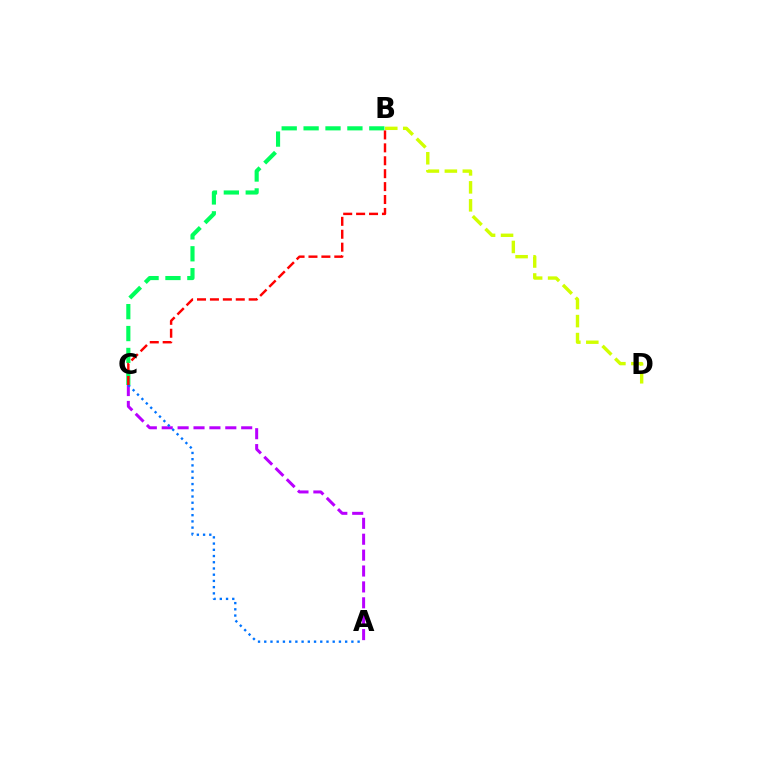{('B', 'C'): [{'color': '#00ff5c', 'line_style': 'dashed', 'thickness': 2.98}, {'color': '#ff0000', 'line_style': 'dashed', 'thickness': 1.75}], ('A', 'C'): [{'color': '#b900ff', 'line_style': 'dashed', 'thickness': 2.16}, {'color': '#0074ff', 'line_style': 'dotted', 'thickness': 1.69}], ('B', 'D'): [{'color': '#d1ff00', 'line_style': 'dashed', 'thickness': 2.44}]}